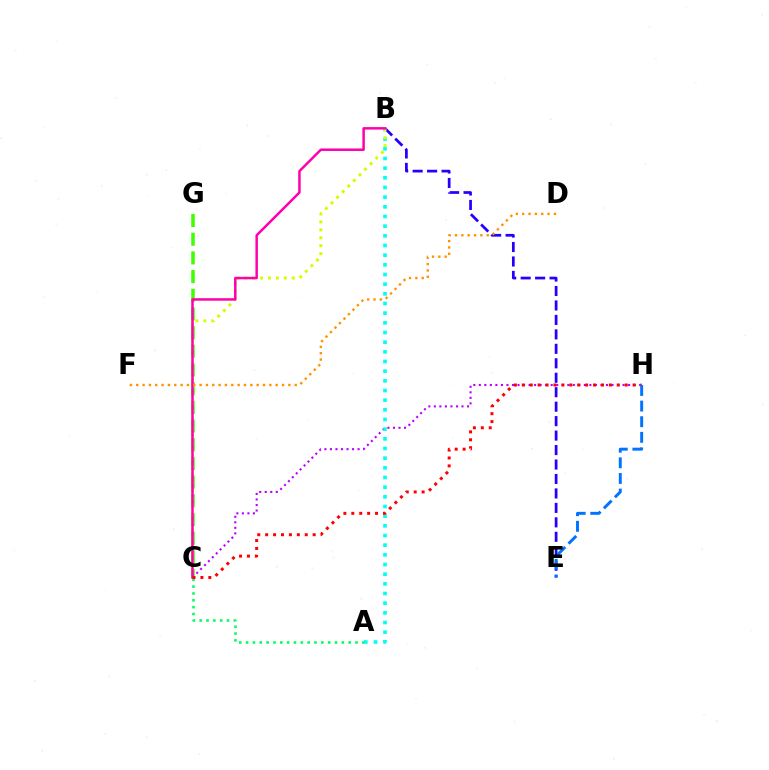{('C', 'G'): [{'color': '#3dff00', 'line_style': 'dashed', 'thickness': 2.54}], ('C', 'H'): [{'color': '#b900ff', 'line_style': 'dotted', 'thickness': 1.5}, {'color': '#ff0000', 'line_style': 'dotted', 'thickness': 2.15}], ('A', 'B'): [{'color': '#00fff6', 'line_style': 'dotted', 'thickness': 2.63}], ('B', 'E'): [{'color': '#2500ff', 'line_style': 'dashed', 'thickness': 1.96}], ('A', 'C'): [{'color': '#00ff5c', 'line_style': 'dotted', 'thickness': 1.86}], ('B', 'C'): [{'color': '#d1ff00', 'line_style': 'dotted', 'thickness': 2.15}, {'color': '#ff00ac', 'line_style': 'solid', 'thickness': 1.79}], ('E', 'H'): [{'color': '#0074ff', 'line_style': 'dashed', 'thickness': 2.12}], ('D', 'F'): [{'color': '#ff9400', 'line_style': 'dotted', 'thickness': 1.72}]}